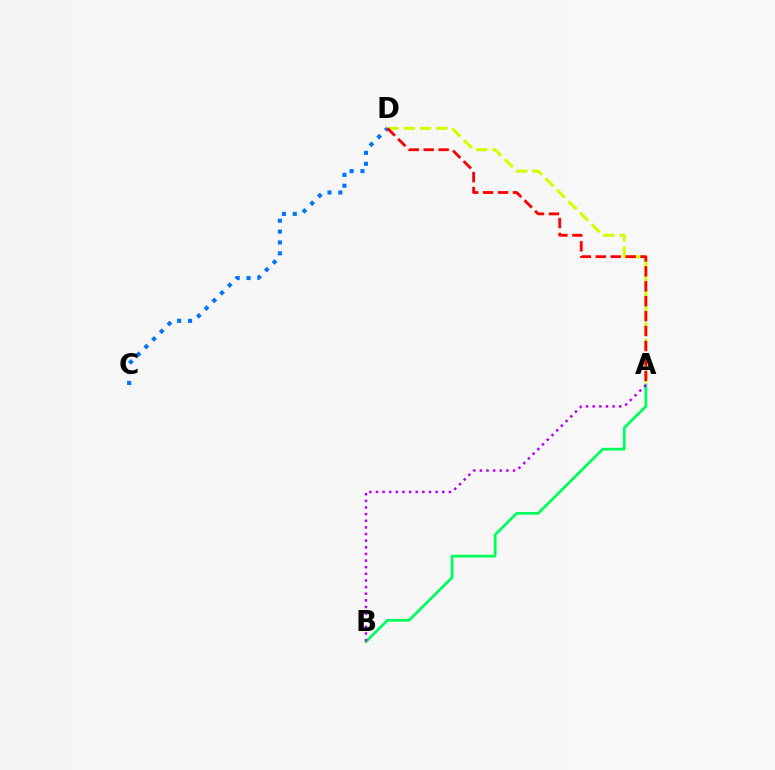{('A', 'B'): [{'color': '#00ff5c', 'line_style': 'solid', 'thickness': 1.98}, {'color': '#b900ff', 'line_style': 'dotted', 'thickness': 1.8}], ('C', 'D'): [{'color': '#0074ff', 'line_style': 'dotted', 'thickness': 2.95}], ('A', 'D'): [{'color': '#d1ff00', 'line_style': 'dashed', 'thickness': 2.21}, {'color': '#ff0000', 'line_style': 'dashed', 'thickness': 2.03}]}